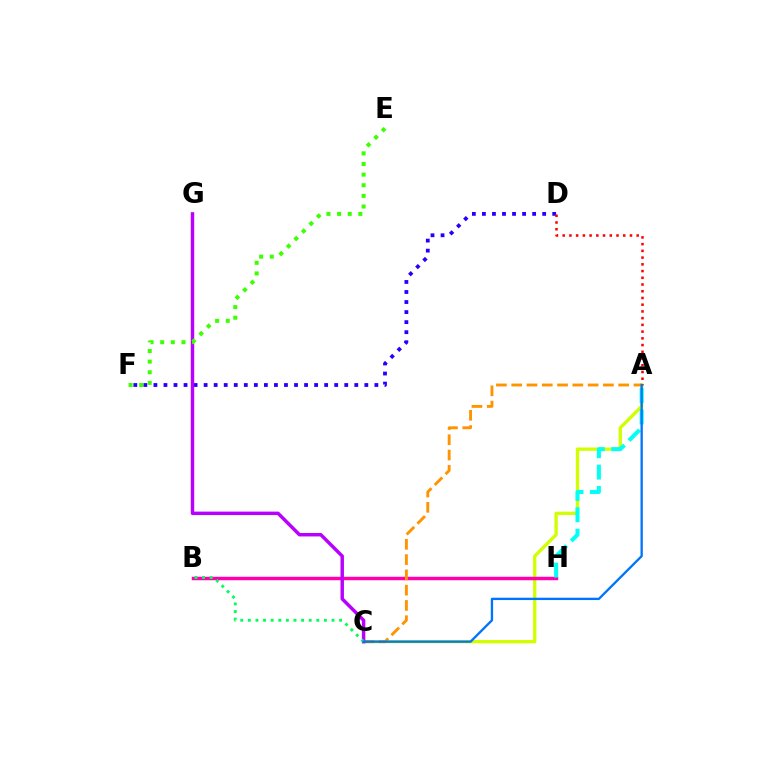{('D', 'F'): [{'color': '#2500ff', 'line_style': 'dotted', 'thickness': 2.73}], ('A', 'C'): [{'color': '#d1ff00', 'line_style': 'solid', 'thickness': 2.39}, {'color': '#ff9400', 'line_style': 'dashed', 'thickness': 2.08}, {'color': '#0074ff', 'line_style': 'solid', 'thickness': 1.67}], ('B', 'H'): [{'color': '#ff00ac', 'line_style': 'solid', 'thickness': 2.49}], ('C', 'G'): [{'color': '#b900ff', 'line_style': 'solid', 'thickness': 2.48}], ('A', 'H'): [{'color': '#00fff6', 'line_style': 'dashed', 'thickness': 2.9}], ('E', 'F'): [{'color': '#3dff00', 'line_style': 'dotted', 'thickness': 2.89}], ('A', 'D'): [{'color': '#ff0000', 'line_style': 'dotted', 'thickness': 1.83}], ('B', 'C'): [{'color': '#00ff5c', 'line_style': 'dotted', 'thickness': 2.07}]}